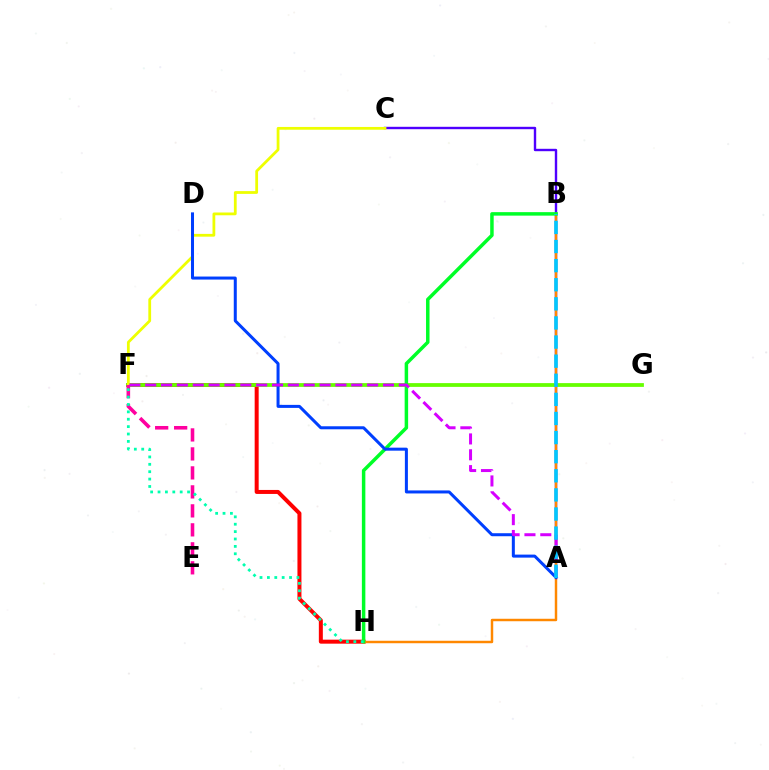{('F', 'H'): [{'color': '#ff0000', 'line_style': 'solid', 'thickness': 2.88}, {'color': '#00ffaf', 'line_style': 'dotted', 'thickness': 2.01}], ('F', 'G'): [{'color': '#66ff00', 'line_style': 'solid', 'thickness': 2.71}], ('A', 'C'): [{'color': '#4f00ff', 'line_style': 'solid', 'thickness': 1.72}], ('B', 'H'): [{'color': '#ff8800', 'line_style': 'solid', 'thickness': 1.77}, {'color': '#00ff27', 'line_style': 'solid', 'thickness': 2.51}], ('C', 'F'): [{'color': '#eeff00', 'line_style': 'solid', 'thickness': 2.0}], ('E', 'F'): [{'color': '#ff00a0', 'line_style': 'dashed', 'thickness': 2.58}], ('A', 'D'): [{'color': '#003fff', 'line_style': 'solid', 'thickness': 2.17}], ('A', 'F'): [{'color': '#d600ff', 'line_style': 'dashed', 'thickness': 2.15}], ('A', 'B'): [{'color': '#00c7ff', 'line_style': 'dashed', 'thickness': 2.6}]}